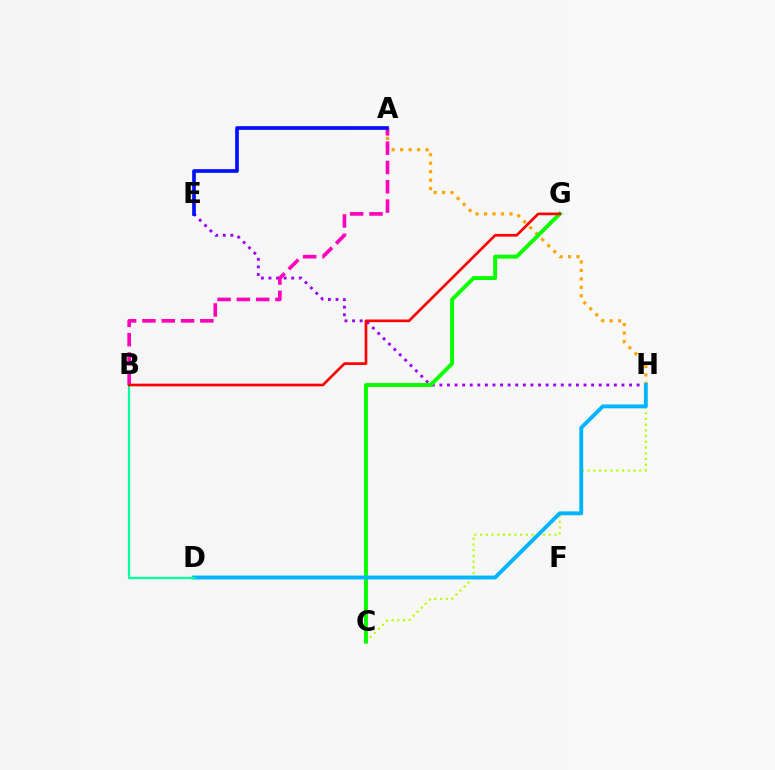{('E', 'H'): [{'color': '#9b00ff', 'line_style': 'dotted', 'thickness': 2.06}], ('A', 'H'): [{'color': '#ffa500', 'line_style': 'dotted', 'thickness': 2.3}], ('C', 'H'): [{'color': '#b3ff00', 'line_style': 'dotted', 'thickness': 1.56}], ('A', 'B'): [{'color': '#ff00bd', 'line_style': 'dashed', 'thickness': 2.62}], ('C', 'G'): [{'color': '#08ff00', 'line_style': 'solid', 'thickness': 2.82}], ('D', 'H'): [{'color': '#00b5ff', 'line_style': 'solid', 'thickness': 2.79}], ('A', 'E'): [{'color': '#0010ff', 'line_style': 'solid', 'thickness': 2.65}], ('B', 'D'): [{'color': '#00ff9d', 'line_style': 'solid', 'thickness': 1.62}], ('B', 'G'): [{'color': '#ff0000', 'line_style': 'solid', 'thickness': 1.92}]}